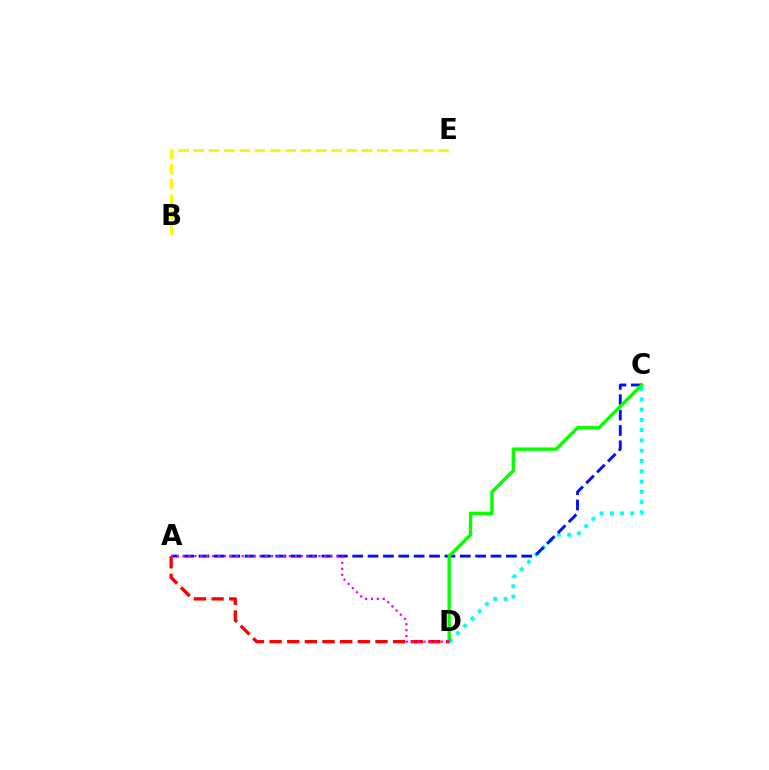{('C', 'D'): [{'color': '#00fff6', 'line_style': 'dotted', 'thickness': 2.8}, {'color': '#08ff00', 'line_style': 'solid', 'thickness': 2.43}], ('A', 'C'): [{'color': '#0010ff', 'line_style': 'dashed', 'thickness': 2.09}], ('A', 'D'): [{'color': '#ff0000', 'line_style': 'dashed', 'thickness': 2.4}, {'color': '#ee00ff', 'line_style': 'dotted', 'thickness': 1.61}], ('B', 'E'): [{'color': '#fcf500', 'line_style': 'dashed', 'thickness': 2.08}]}